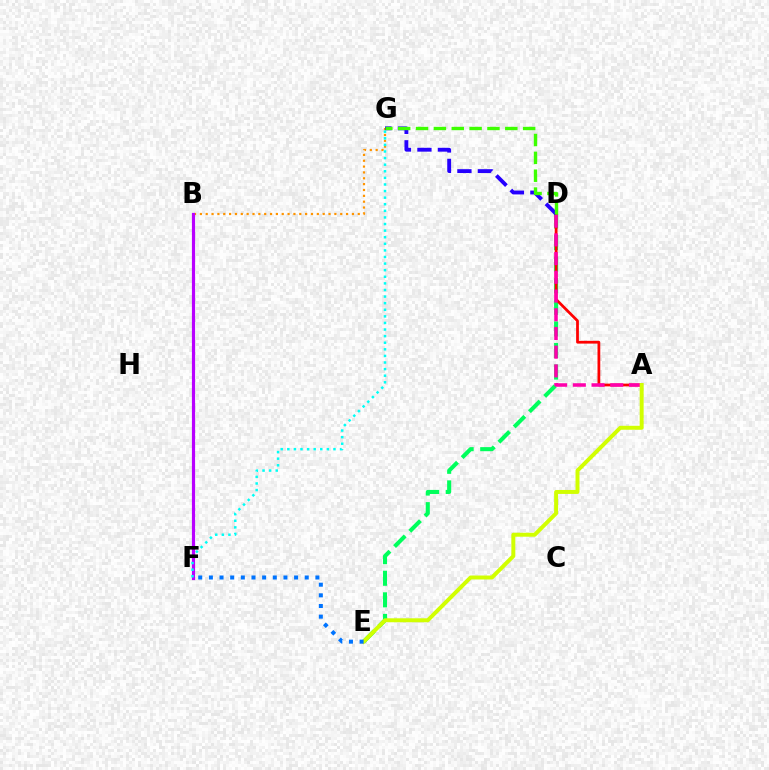{('B', 'G'): [{'color': '#ff9400', 'line_style': 'dotted', 'thickness': 1.59}], ('D', 'E'): [{'color': '#00ff5c', 'line_style': 'dashed', 'thickness': 2.93}], ('A', 'D'): [{'color': '#ff0000', 'line_style': 'solid', 'thickness': 1.99}, {'color': '#ff00ac', 'line_style': 'dashed', 'thickness': 2.54}], ('D', 'G'): [{'color': '#2500ff', 'line_style': 'dashed', 'thickness': 2.78}, {'color': '#3dff00', 'line_style': 'dashed', 'thickness': 2.43}], ('B', 'F'): [{'color': '#b900ff', 'line_style': 'solid', 'thickness': 2.28}], ('F', 'G'): [{'color': '#00fff6', 'line_style': 'dotted', 'thickness': 1.79}], ('A', 'E'): [{'color': '#d1ff00', 'line_style': 'solid', 'thickness': 2.85}], ('E', 'F'): [{'color': '#0074ff', 'line_style': 'dotted', 'thickness': 2.89}]}